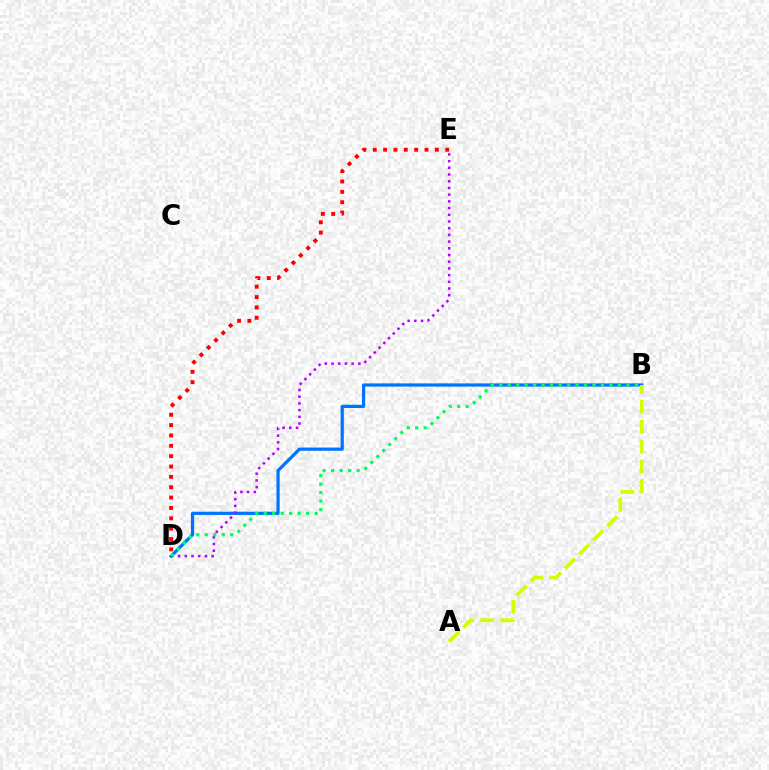{('B', 'D'): [{'color': '#0074ff', 'line_style': 'solid', 'thickness': 2.32}, {'color': '#00ff5c', 'line_style': 'dotted', 'thickness': 2.3}], ('D', 'E'): [{'color': '#b900ff', 'line_style': 'dotted', 'thickness': 1.82}, {'color': '#ff0000', 'line_style': 'dotted', 'thickness': 2.81}], ('A', 'B'): [{'color': '#d1ff00', 'line_style': 'dashed', 'thickness': 2.7}]}